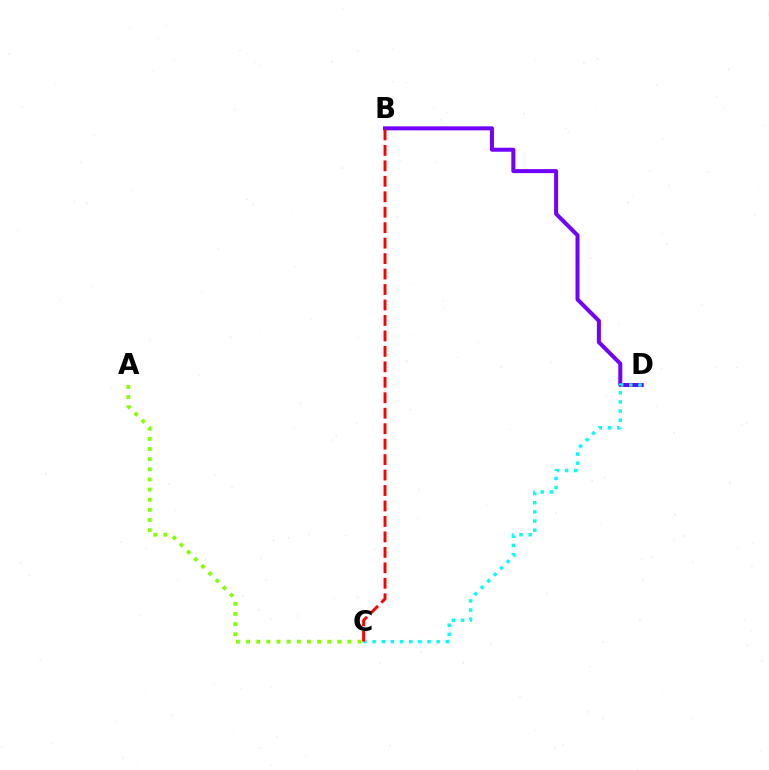{('B', 'D'): [{'color': '#7200ff', 'line_style': 'solid', 'thickness': 2.88}], ('C', 'D'): [{'color': '#00fff6', 'line_style': 'dotted', 'thickness': 2.49}], ('A', 'C'): [{'color': '#84ff00', 'line_style': 'dotted', 'thickness': 2.75}], ('B', 'C'): [{'color': '#ff0000', 'line_style': 'dashed', 'thickness': 2.1}]}